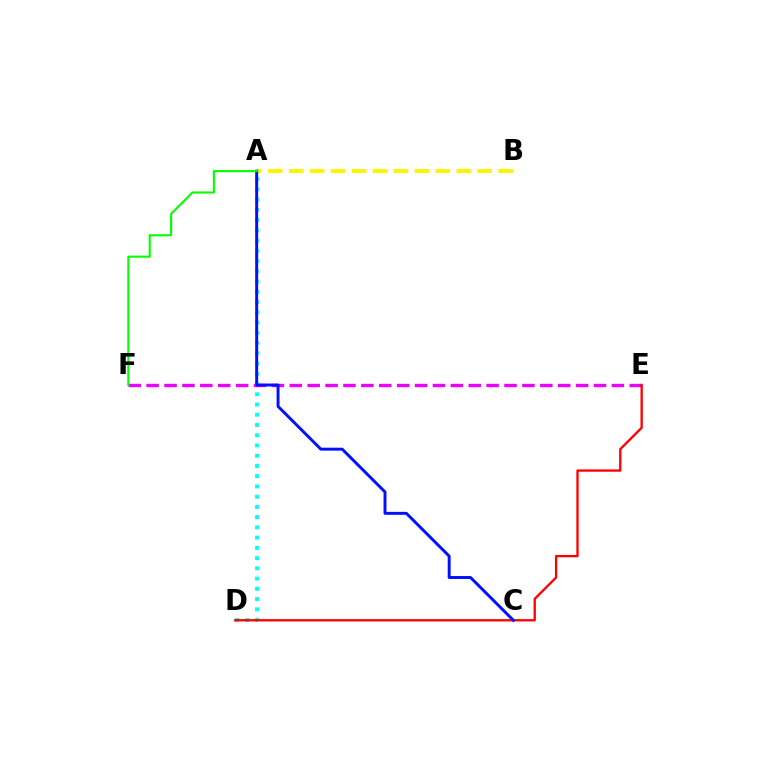{('E', 'F'): [{'color': '#ee00ff', 'line_style': 'dashed', 'thickness': 2.43}], ('A', 'B'): [{'color': '#fcf500', 'line_style': 'dashed', 'thickness': 2.85}], ('A', 'D'): [{'color': '#00fff6', 'line_style': 'dotted', 'thickness': 2.78}], ('D', 'E'): [{'color': '#ff0000', 'line_style': 'solid', 'thickness': 1.68}], ('A', 'C'): [{'color': '#0010ff', 'line_style': 'solid', 'thickness': 2.12}], ('A', 'F'): [{'color': '#08ff00', 'line_style': 'solid', 'thickness': 1.53}]}